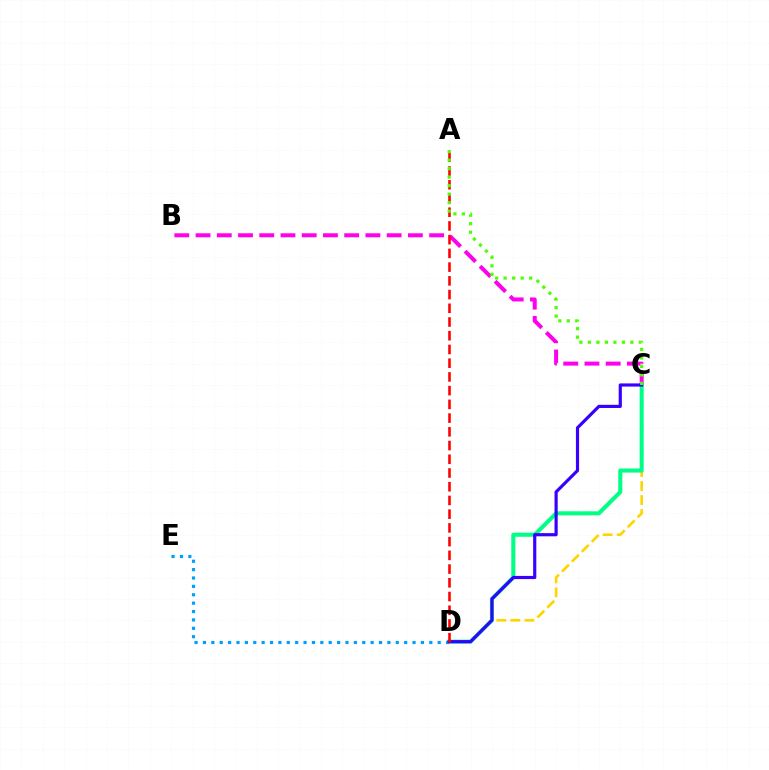{('C', 'D'): [{'color': '#ffd500', 'line_style': 'dashed', 'thickness': 1.91}, {'color': '#00ff86', 'line_style': 'solid', 'thickness': 2.93}, {'color': '#3700ff', 'line_style': 'solid', 'thickness': 2.28}], ('B', 'C'): [{'color': '#ff00ed', 'line_style': 'dashed', 'thickness': 2.88}], ('D', 'E'): [{'color': '#009eff', 'line_style': 'dotted', 'thickness': 2.28}], ('A', 'D'): [{'color': '#ff0000', 'line_style': 'dashed', 'thickness': 1.86}], ('A', 'C'): [{'color': '#4fff00', 'line_style': 'dotted', 'thickness': 2.31}]}